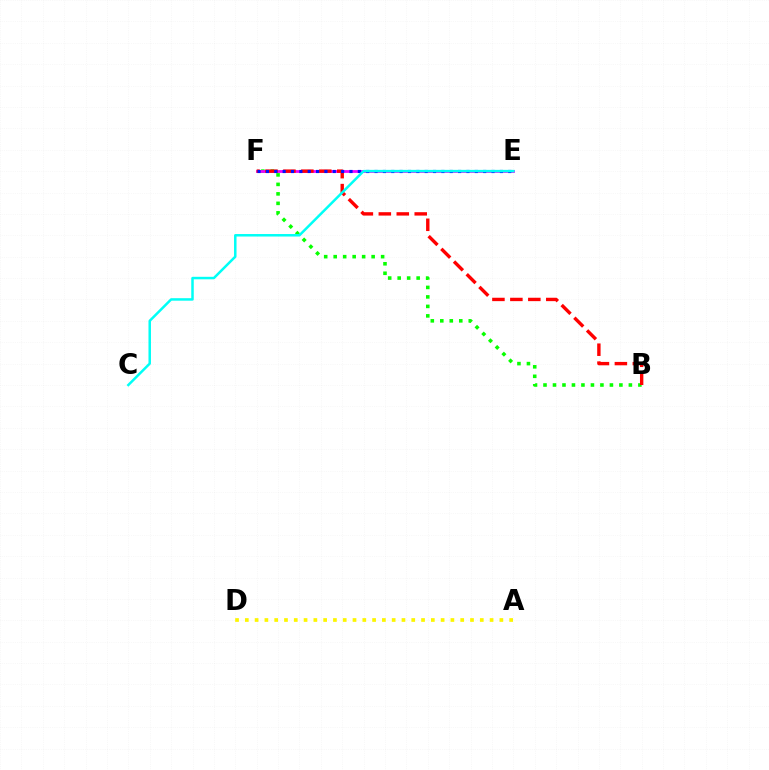{('B', 'F'): [{'color': '#08ff00', 'line_style': 'dotted', 'thickness': 2.58}, {'color': '#ff0000', 'line_style': 'dashed', 'thickness': 2.44}], ('A', 'D'): [{'color': '#fcf500', 'line_style': 'dotted', 'thickness': 2.66}], ('E', 'F'): [{'color': '#ee00ff', 'line_style': 'solid', 'thickness': 1.99}, {'color': '#0010ff', 'line_style': 'dotted', 'thickness': 2.27}], ('C', 'E'): [{'color': '#00fff6', 'line_style': 'solid', 'thickness': 1.8}]}